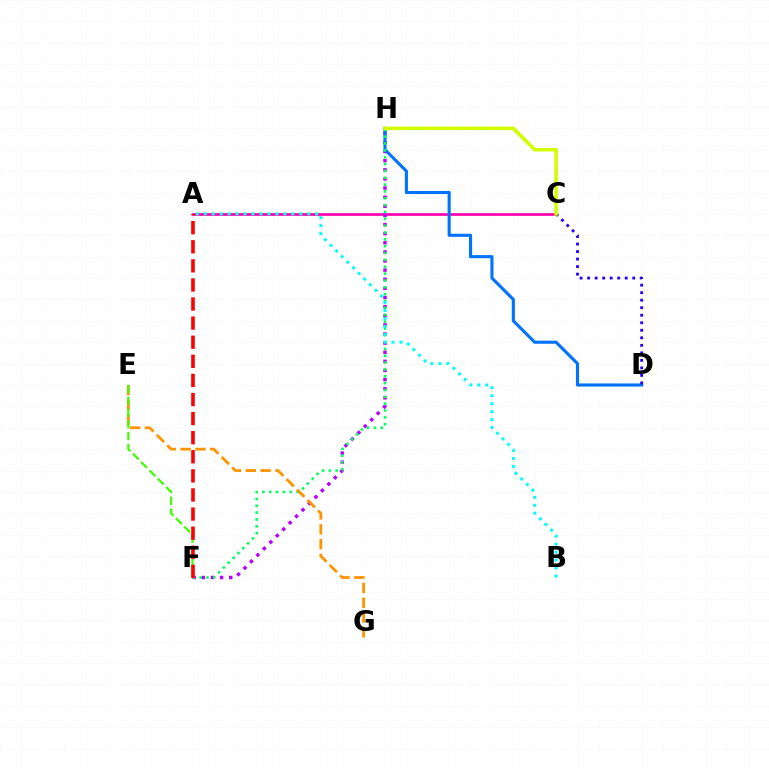{('A', 'C'): [{'color': '#ff00ac', 'line_style': 'solid', 'thickness': 1.95}], ('F', 'H'): [{'color': '#b900ff', 'line_style': 'dotted', 'thickness': 2.48}, {'color': '#00ff5c', 'line_style': 'dotted', 'thickness': 1.86}], ('D', 'H'): [{'color': '#0074ff', 'line_style': 'solid', 'thickness': 2.24}], ('E', 'G'): [{'color': '#ff9400', 'line_style': 'dashed', 'thickness': 2.01}], ('C', 'D'): [{'color': '#2500ff', 'line_style': 'dotted', 'thickness': 2.04}], ('C', 'H'): [{'color': '#d1ff00', 'line_style': 'solid', 'thickness': 2.55}], ('E', 'F'): [{'color': '#3dff00', 'line_style': 'dashed', 'thickness': 1.6}], ('A', 'B'): [{'color': '#00fff6', 'line_style': 'dotted', 'thickness': 2.16}], ('A', 'F'): [{'color': '#ff0000', 'line_style': 'dashed', 'thickness': 2.59}]}